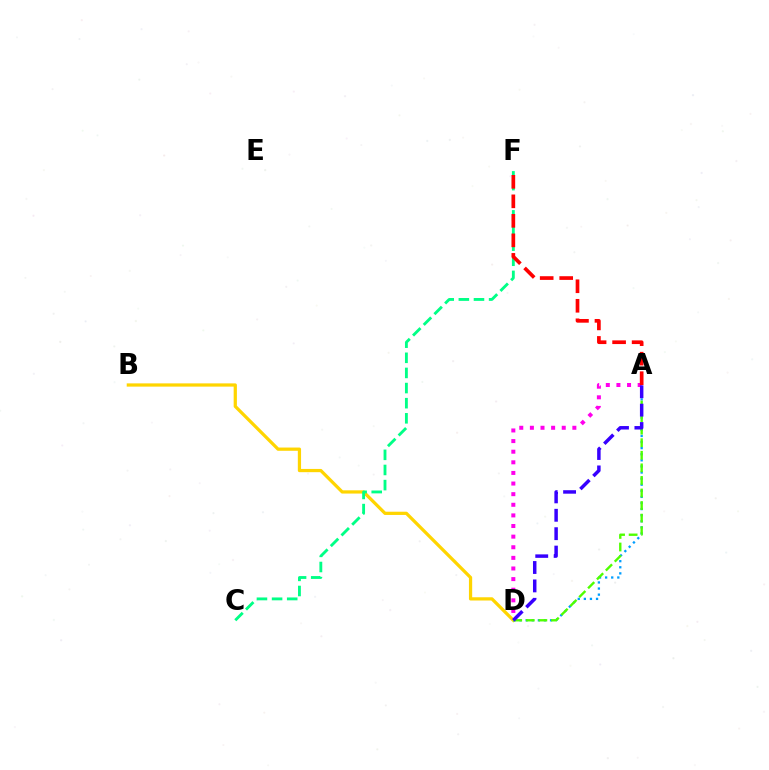{('A', 'D'): [{'color': '#ff00ed', 'line_style': 'dotted', 'thickness': 2.88}, {'color': '#009eff', 'line_style': 'dotted', 'thickness': 1.66}, {'color': '#4fff00', 'line_style': 'dashed', 'thickness': 1.71}, {'color': '#3700ff', 'line_style': 'dashed', 'thickness': 2.5}], ('B', 'D'): [{'color': '#ffd500', 'line_style': 'solid', 'thickness': 2.33}], ('C', 'F'): [{'color': '#00ff86', 'line_style': 'dashed', 'thickness': 2.06}], ('A', 'F'): [{'color': '#ff0000', 'line_style': 'dashed', 'thickness': 2.65}]}